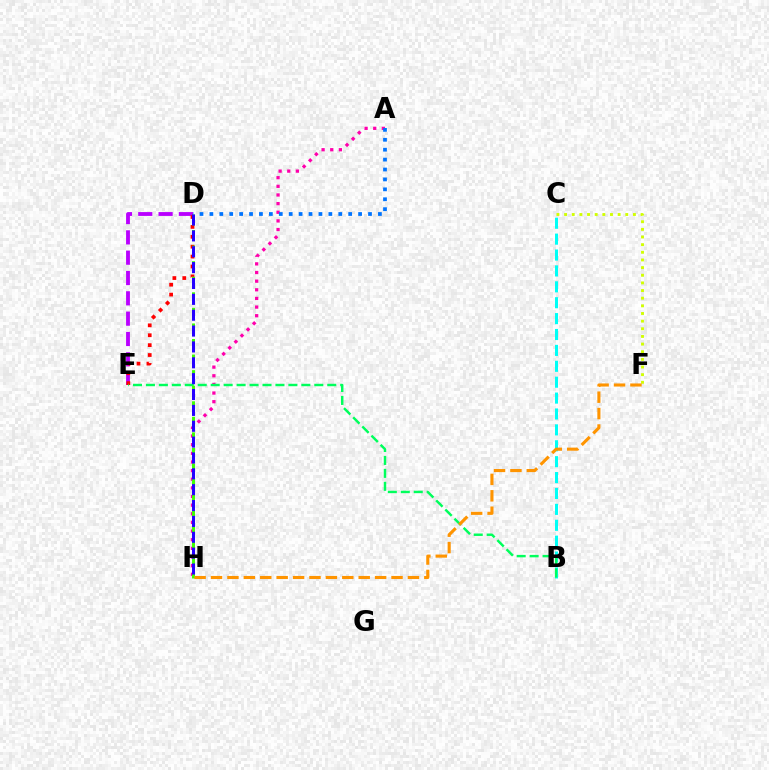{('D', 'E'): [{'color': '#b900ff', 'line_style': 'dashed', 'thickness': 2.76}, {'color': '#ff0000', 'line_style': 'dotted', 'thickness': 2.69}], ('A', 'H'): [{'color': '#ff00ac', 'line_style': 'dotted', 'thickness': 2.35}], ('A', 'D'): [{'color': '#0074ff', 'line_style': 'dotted', 'thickness': 2.69}], ('B', 'C'): [{'color': '#00fff6', 'line_style': 'dashed', 'thickness': 2.16}], ('B', 'E'): [{'color': '#00ff5c', 'line_style': 'dashed', 'thickness': 1.76}], ('D', 'H'): [{'color': '#3dff00', 'line_style': 'dashed', 'thickness': 2.11}, {'color': '#2500ff', 'line_style': 'dashed', 'thickness': 2.15}], ('C', 'F'): [{'color': '#d1ff00', 'line_style': 'dotted', 'thickness': 2.08}], ('F', 'H'): [{'color': '#ff9400', 'line_style': 'dashed', 'thickness': 2.23}]}